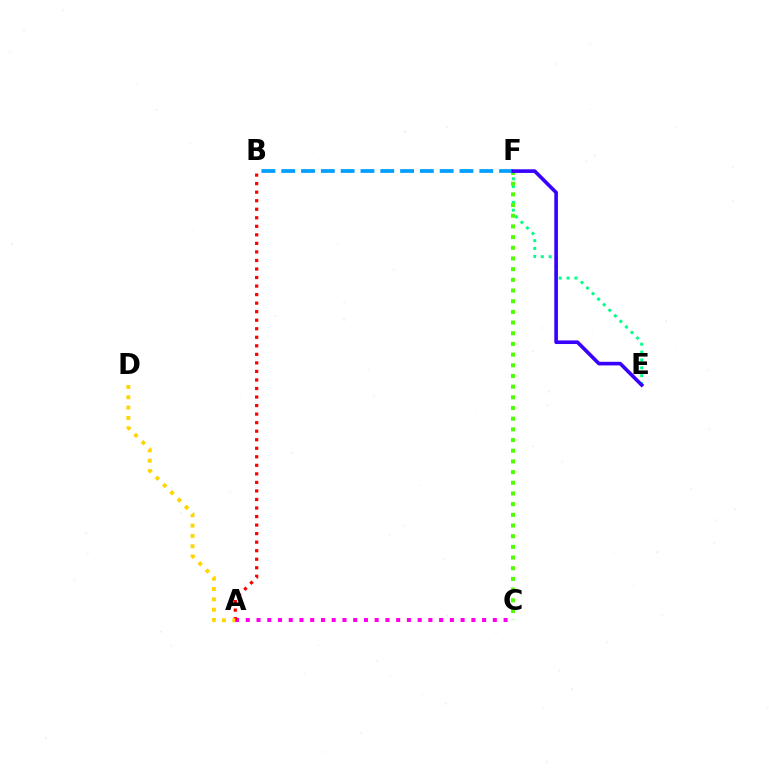{('E', 'F'): [{'color': '#00ff86', 'line_style': 'dotted', 'thickness': 2.14}, {'color': '#3700ff', 'line_style': 'solid', 'thickness': 2.61}], ('C', 'F'): [{'color': '#4fff00', 'line_style': 'dotted', 'thickness': 2.9}], ('B', 'F'): [{'color': '#009eff', 'line_style': 'dashed', 'thickness': 2.69}], ('A', 'C'): [{'color': '#ff00ed', 'line_style': 'dotted', 'thickness': 2.92}], ('A', 'B'): [{'color': '#ff0000', 'line_style': 'dotted', 'thickness': 2.32}], ('A', 'D'): [{'color': '#ffd500', 'line_style': 'dotted', 'thickness': 2.81}]}